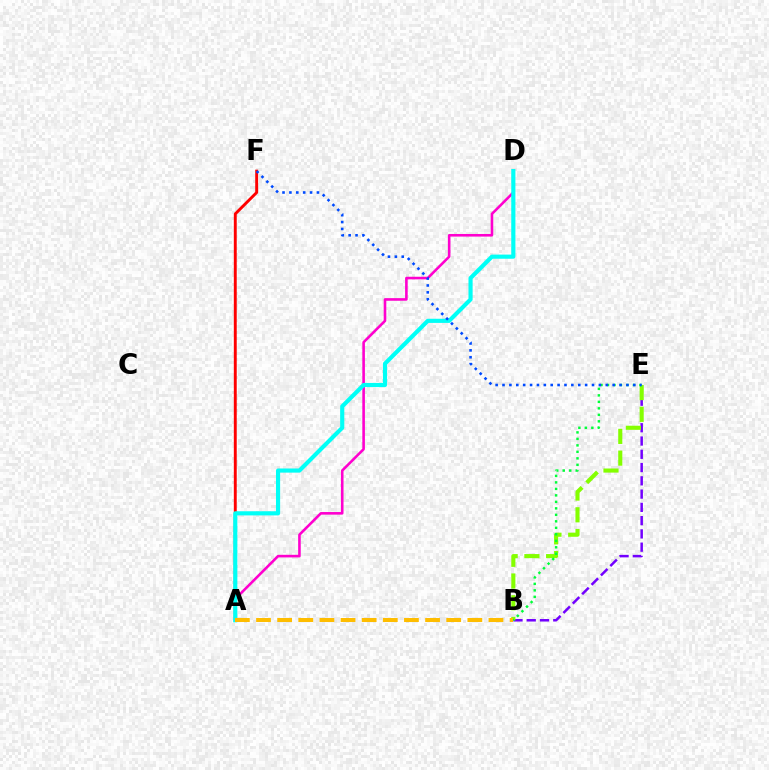{('A', 'F'): [{'color': '#ff0000', 'line_style': 'solid', 'thickness': 2.09}], ('B', 'E'): [{'color': '#7200ff', 'line_style': 'dashed', 'thickness': 1.8}, {'color': '#84ff00', 'line_style': 'dashed', 'thickness': 2.95}, {'color': '#00ff39', 'line_style': 'dotted', 'thickness': 1.76}], ('A', 'D'): [{'color': '#ff00cf', 'line_style': 'solid', 'thickness': 1.87}, {'color': '#00fff6', 'line_style': 'solid', 'thickness': 2.98}], ('A', 'B'): [{'color': '#ffbd00', 'line_style': 'dashed', 'thickness': 2.87}], ('E', 'F'): [{'color': '#004bff', 'line_style': 'dotted', 'thickness': 1.87}]}